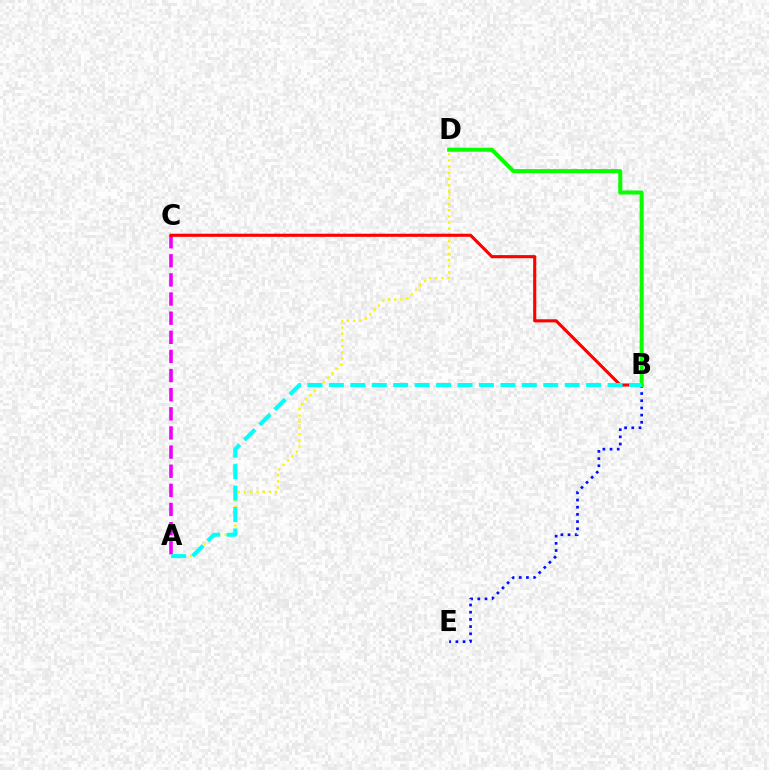{('A', 'D'): [{'color': '#fcf500', 'line_style': 'dotted', 'thickness': 1.69}], ('A', 'C'): [{'color': '#ee00ff', 'line_style': 'dashed', 'thickness': 2.6}], ('B', 'E'): [{'color': '#0010ff', 'line_style': 'dotted', 'thickness': 1.95}], ('B', 'C'): [{'color': '#ff0000', 'line_style': 'solid', 'thickness': 2.24}], ('B', 'D'): [{'color': '#08ff00', 'line_style': 'solid', 'thickness': 2.9}], ('A', 'B'): [{'color': '#00fff6', 'line_style': 'dashed', 'thickness': 2.91}]}